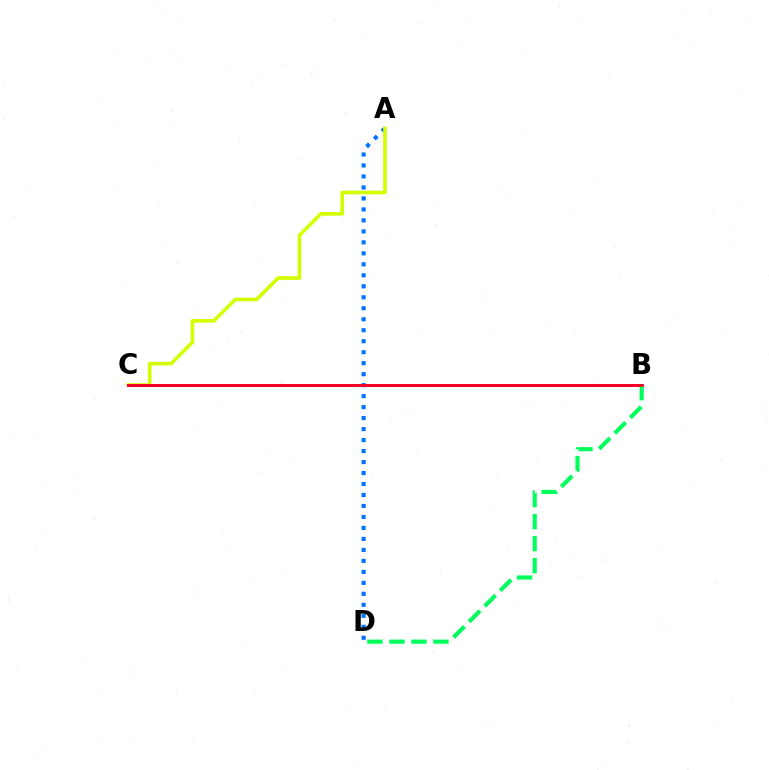{('A', 'D'): [{'color': '#0074ff', 'line_style': 'dotted', 'thickness': 2.98}], ('A', 'C'): [{'color': '#d1ff00', 'line_style': 'solid', 'thickness': 2.61}], ('B', 'C'): [{'color': '#b900ff', 'line_style': 'solid', 'thickness': 2.04}, {'color': '#ff0000', 'line_style': 'solid', 'thickness': 1.81}], ('B', 'D'): [{'color': '#00ff5c', 'line_style': 'dashed', 'thickness': 2.99}]}